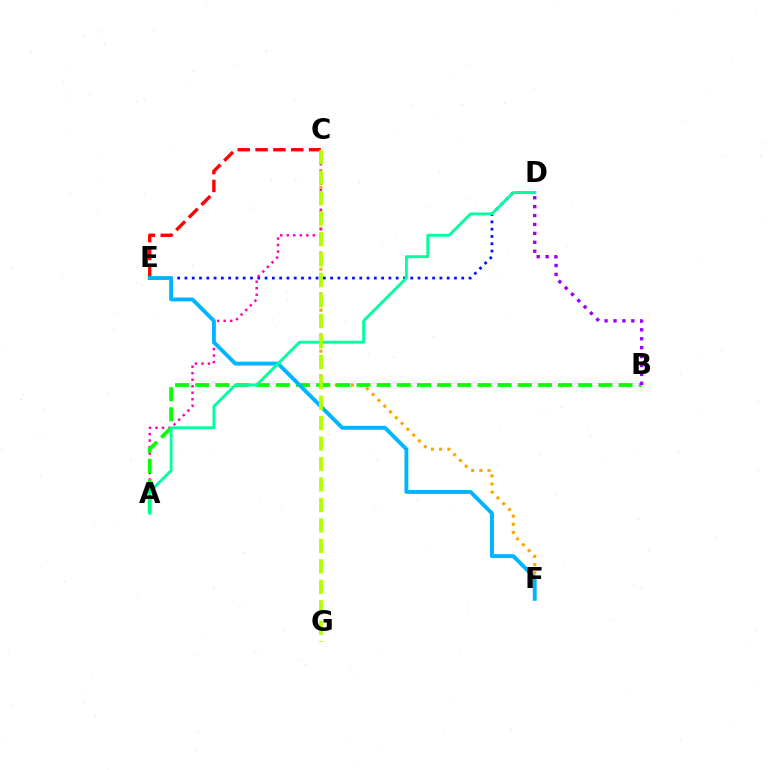{('C', 'F'): [{'color': '#ffa500', 'line_style': 'dotted', 'thickness': 2.23}], ('C', 'E'): [{'color': '#ff0000', 'line_style': 'dashed', 'thickness': 2.43}], ('D', 'E'): [{'color': '#0010ff', 'line_style': 'dotted', 'thickness': 1.98}], ('A', 'C'): [{'color': '#ff00bd', 'line_style': 'dotted', 'thickness': 1.77}], ('A', 'B'): [{'color': '#08ff00', 'line_style': 'dashed', 'thickness': 2.74}], ('E', 'F'): [{'color': '#00b5ff', 'line_style': 'solid', 'thickness': 2.79}], ('A', 'D'): [{'color': '#00ff9d', 'line_style': 'solid', 'thickness': 2.07}], ('B', 'D'): [{'color': '#9b00ff', 'line_style': 'dotted', 'thickness': 2.42}], ('C', 'G'): [{'color': '#b3ff00', 'line_style': 'dashed', 'thickness': 2.78}]}